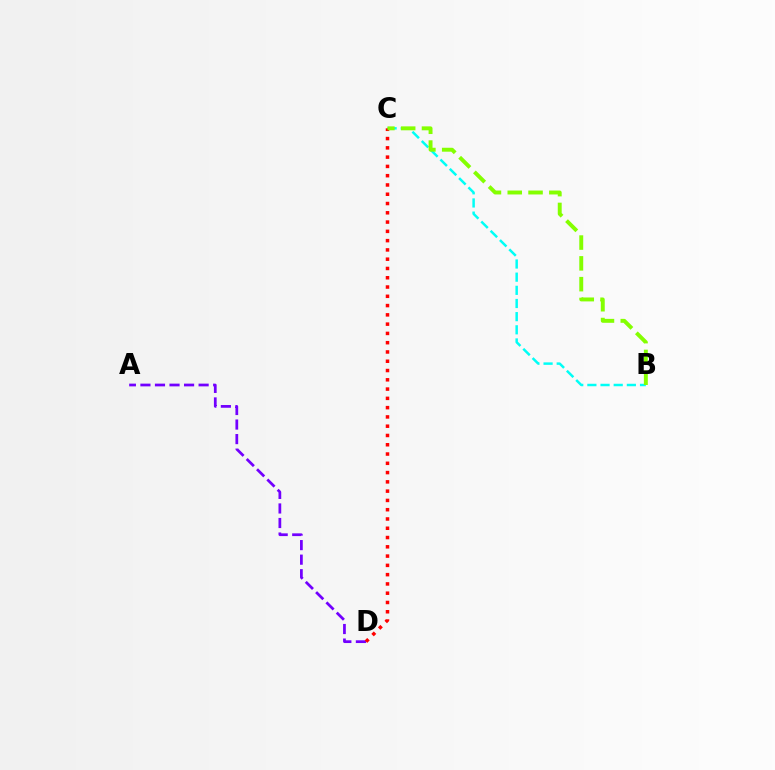{('B', 'C'): [{'color': '#00fff6', 'line_style': 'dashed', 'thickness': 1.79}, {'color': '#84ff00', 'line_style': 'dashed', 'thickness': 2.83}], ('A', 'D'): [{'color': '#7200ff', 'line_style': 'dashed', 'thickness': 1.98}], ('C', 'D'): [{'color': '#ff0000', 'line_style': 'dotted', 'thickness': 2.52}]}